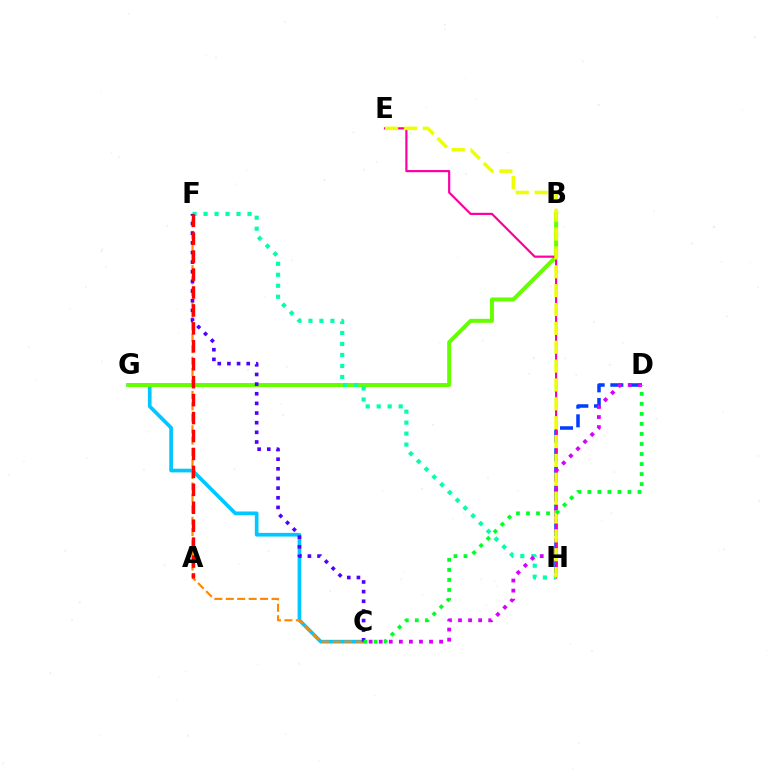{('D', 'H'): [{'color': '#003fff', 'line_style': 'dashed', 'thickness': 2.54}], ('C', 'G'): [{'color': '#00c7ff', 'line_style': 'solid', 'thickness': 2.66}], ('B', 'G'): [{'color': '#66ff00', 'line_style': 'solid', 'thickness': 2.86}], ('E', 'H'): [{'color': '#ff00a0', 'line_style': 'solid', 'thickness': 1.58}, {'color': '#eeff00', 'line_style': 'dashed', 'thickness': 2.56}], ('C', 'F'): [{'color': '#ff8800', 'line_style': 'dashed', 'thickness': 1.55}, {'color': '#4f00ff', 'line_style': 'dotted', 'thickness': 2.62}], ('F', 'H'): [{'color': '#00ffaf', 'line_style': 'dotted', 'thickness': 2.98}], ('C', 'D'): [{'color': '#d600ff', 'line_style': 'dotted', 'thickness': 2.74}, {'color': '#00ff27', 'line_style': 'dotted', 'thickness': 2.72}], ('A', 'F'): [{'color': '#ff0000', 'line_style': 'dashed', 'thickness': 2.44}]}